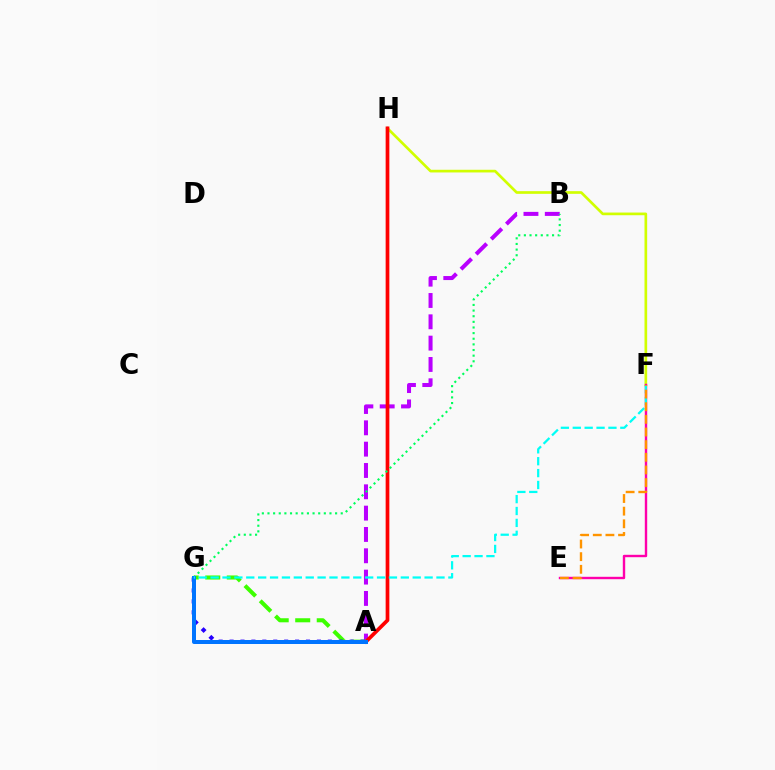{('A', 'B'): [{'color': '#b900ff', 'line_style': 'dashed', 'thickness': 2.9}], ('F', 'H'): [{'color': '#d1ff00', 'line_style': 'solid', 'thickness': 1.93}], ('E', 'F'): [{'color': '#ff00ac', 'line_style': 'solid', 'thickness': 1.73}, {'color': '#ff9400', 'line_style': 'dashed', 'thickness': 1.72}], ('A', 'H'): [{'color': '#ff0000', 'line_style': 'solid', 'thickness': 2.67}], ('A', 'G'): [{'color': '#3dff00', 'line_style': 'dashed', 'thickness': 2.92}, {'color': '#2500ff', 'line_style': 'dotted', 'thickness': 2.97}, {'color': '#0074ff', 'line_style': 'solid', 'thickness': 2.88}], ('B', 'G'): [{'color': '#00ff5c', 'line_style': 'dotted', 'thickness': 1.53}], ('F', 'G'): [{'color': '#00fff6', 'line_style': 'dashed', 'thickness': 1.62}]}